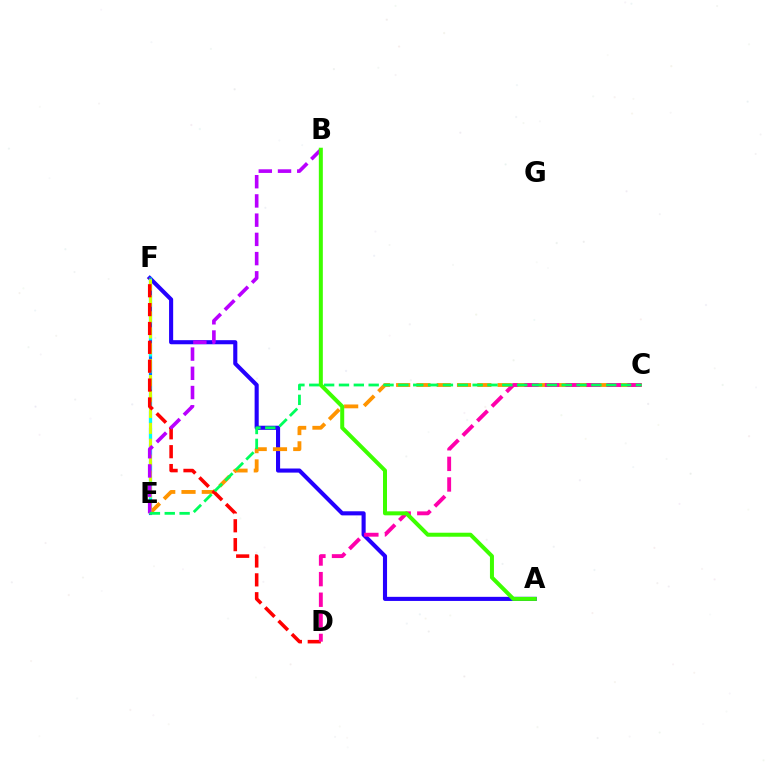{('A', 'F'): [{'color': '#2500ff', 'line_style': 'solid', 'thickness': 2.95}], ('E', 'F'): [{'color': '#0074ff', 'line_style': 'solid', 'thickness': 2.25}, {'color': '#00fff6', 'line_style': 'dashed', 'thickness': 2.26}, {'color': '#d1ff00', 'line_style': 'dashed', 'thickness': 2.16}], ('C', 'E'): [{'color': '#ff9400', 'line_style': 'dashed', 'thickness': 2.76}, {'color': '#00ff5c', 'line_style': 'dashed', 'thickness': 2.02}], ('D', 'F'): [{'color': '#ff0000', 'line_style': 'dashed', 'thickness': 2.56}], ('B', 'E'): [{'color': '#b900ff', 'line_style': 'dashed', 'thickness': 2.61}], ('C', 'D'): [{'color': '#ff00ac', 'line_style': 'dashed', 'thickness': 2.8}], ('A', 'B'): [{'color': '#3dff00', 'line_style': 'solid', 'thickness': 2.88}]}